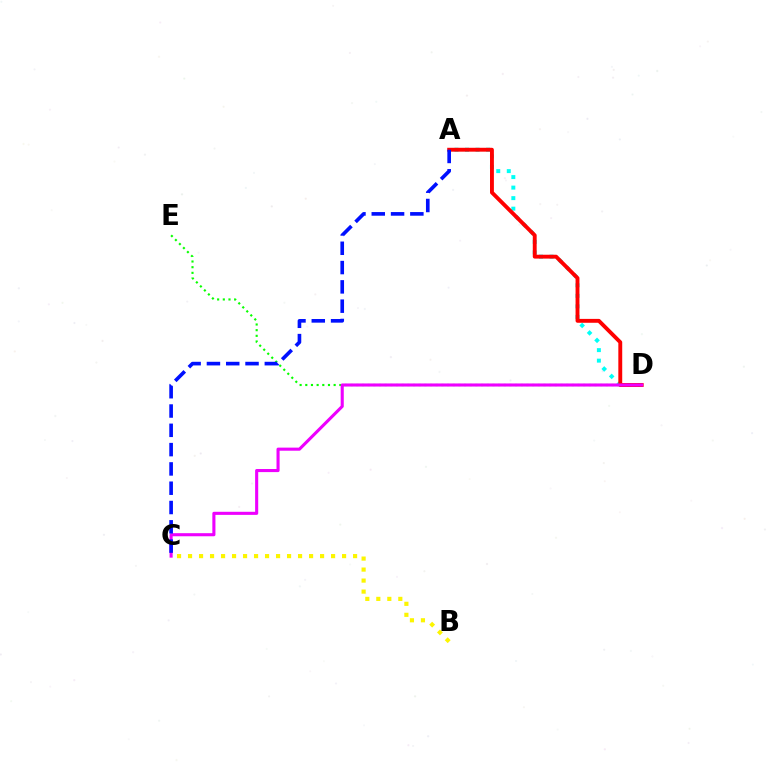{('A', 'D'): [{'color': '#00fff6', 'line_style': 'dotted', 'thickness': 2.86}, {'color': '#ff0000', 'line_style': 'solid', 'thickness': 2.79}], ('D', 'E'): [{'color': '#08ff00', 'line_style': 'dotted', 'thickness': 1.54}], ('C', 'D'): [{'color': '#ee00ff', 'line_style': 'solid', 'thickness': 2.22}], ('A', 'C'): [{'color': '#0010ff', 'line_style': 'dashed', 'thickness': 2.62}], ('B', 'C'): [{'color': '#fcf500', 'line_style': 'dotted', 'thickness': 2.99}]}